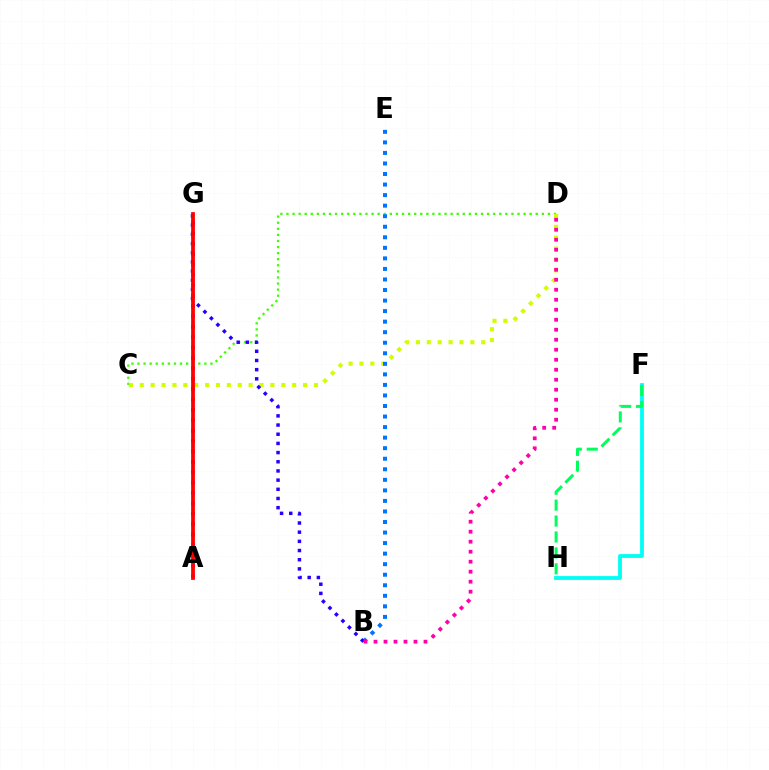{('F', 'H'): [{'color': '#00fff6', 'line_style': 'solid', 'thickness': 2.74}, {'color': '#00ff5c', 'line_style': 'dashed', 'thickness': 2.16}], ('A', 'G'): [{'color': '#b900ff', 'line_style': 'dotted', 'thickness': 2.82}, {'color': '#ff9400', 'line_style': 'dotted', 'thickness': 1.67}, {'color': '#ff0000', 'line_style': 'solid', 'thickness': 2.7}], ('C', 'D'): [{'color': '#3dff00', 'line_style': 'dotted', 'thickness': 1.65}, {'color': '#d1ff00', 'line_style': 'dotted', 'thickness': 2.96}], ('B', 'E'): [{'color': '#0074ff', 'line_style': 'dotted', 'thickness': 2.87}], ('B', 'G'): [{'color': '#2500ff', 'line_style': 'dotted', 'thickness': 2.49}], ('B', 'D'): [{'color': '#ff00ac', 'line_style': 'dotted', 'thickness': 2.72}]}